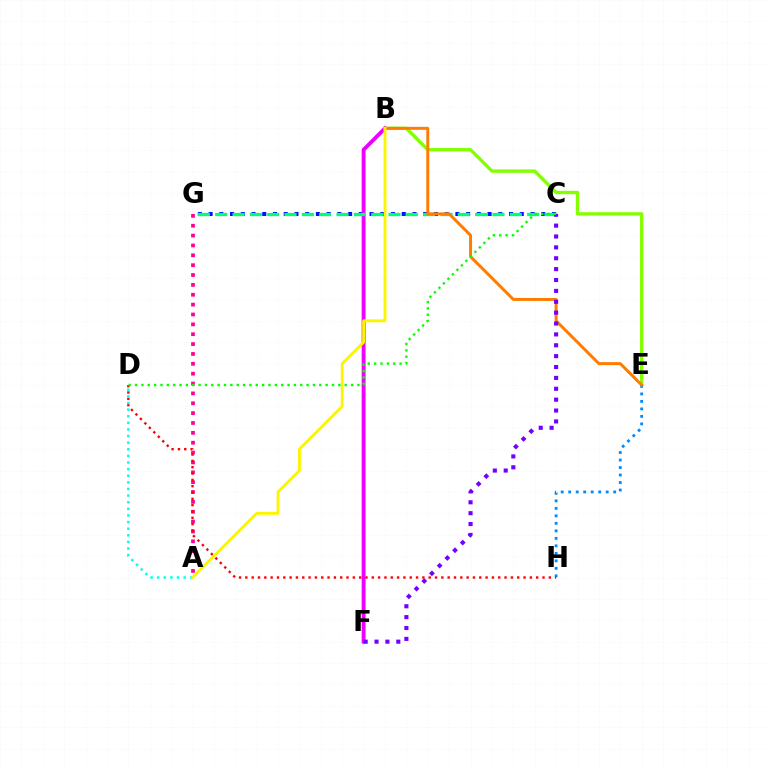{('C', 'G'): [{'color': '#0010ff', 'line_style': 'dotted', 'thickness': 2.92}, {'color': '#00ff74', 'line_style': 'dashed', 'thickness': 2.35}], ('B', 'E'): [{'color': '#84ff00', 'line_style': 'solid', 'thickness': 2.42}, {'color': '#ff7c00', 'line_style': 'solid', 'thickness': 2.14}], ('B', 'F'): [{'color': '#ee00ff', 'line_style': 'solid', 'thickness': 2.79}], ('E', 'H'): [{'color': '#008cff', 'line_style': 'dotted', 'thickness': 2.04}], ('A', 'G'): [{'color': '#ff0094', 'line_style': 'dotted', 'thickness': 2.68}], ('C', 'F'): [{'color': '#7200ff', 'line_style': 'dotted', 'thickness': 2.96}], ('D', 'H'): [{'color': '#ff0000', 'line_style': 'dotted', 'thickness': 1.72}], ('A', 'D'): [{'color': '#00fff6', 'line_style': 'dotted', 'thickness': 1.8}], ('A', 'B'): [{'color': '#fcf500', 'line_style': 'solid', 'thickness': 2.08}], ('C', 'D'): [{'color': '#08ff00', 'line_style': 'dotted', 'thickness': 1.73}]}